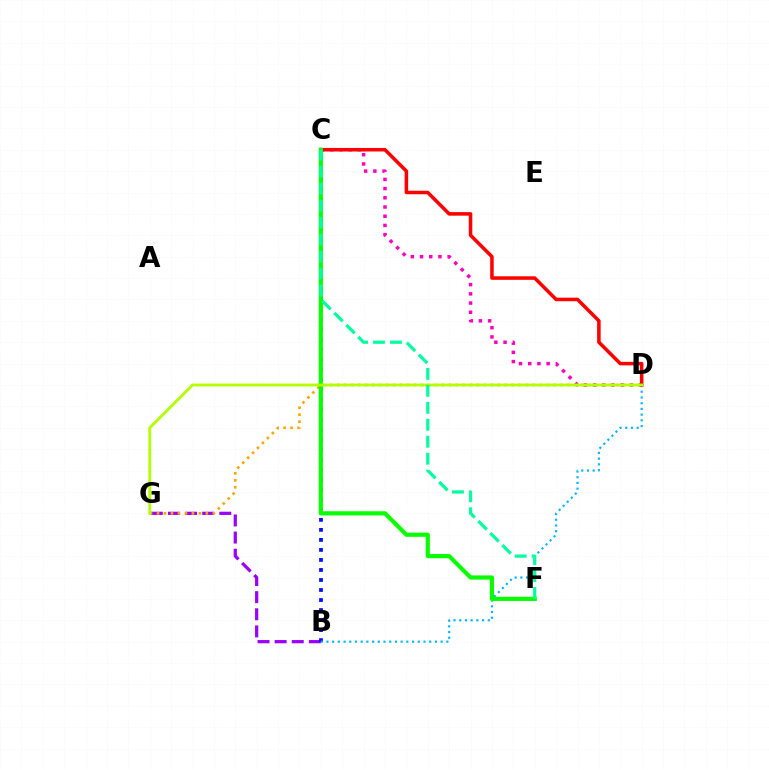{('B', 'G'): [{'color': '#9b00ff', 'line_style': 'dashed', 'thickness': 2.32}], ('B', 'C'): [{'color': '#0010ff', 'line_style': 'dotted', 'thickness': 2.72}], ('B', 'D'): [{'color': '#00b5ff', 'line_style': 'dotted', 'thickness': 1.55}], ('C', 'D'): [{'color': '#ff00bd', 'line_style': 'dotted', 'thickness': 2.5}, {'color': '#ff0000', 'line_style': 'solid', 'thickness': 2.54}], ('D', 'G'): [{'color': '#ffa500', 'line_style': 'dotted', 'thickness': 1.9}, {'color': '#b3ff00', 'line_style': 'solid', 'thickness': 2.04}], ('C', 'F'): [{'color': '#08ff00', 'line_style': 'solid', 'thickness': 3.0}, {'color': '#00ff9d', 'line_style': 'dashed', 'thickness': 2.31}]}